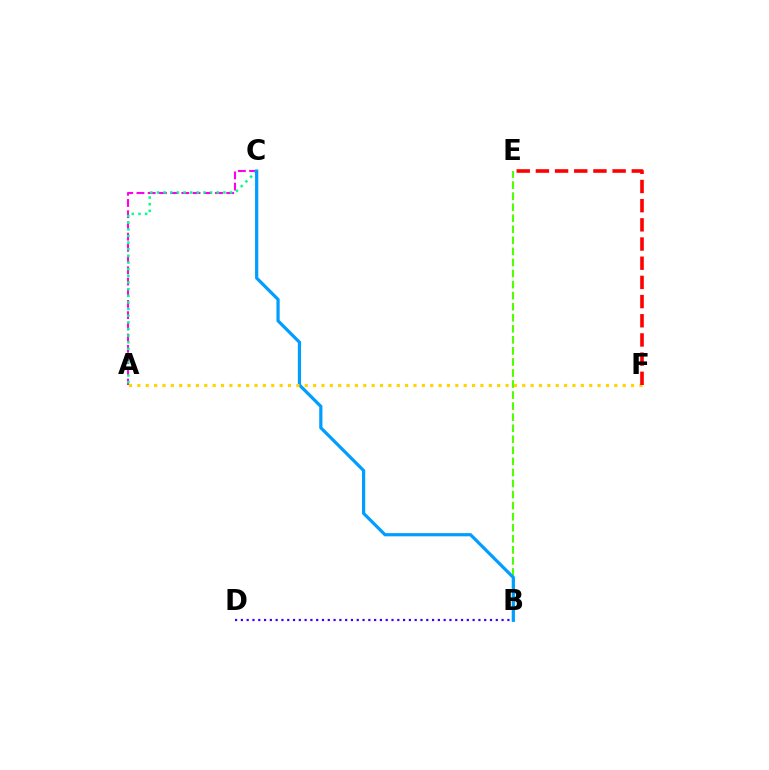{('B', 'E'): [{'color': '#4fff00', 'line_style': 'dashed', 'thickness': 1.5}], ('A', 'C'): [{'color': '#ff00ed', 'line_style': 'dashed', 'thickness': 1.52}, {'color': '#00ff86', 'line_style': 'dotted', 'thickness': 1.81}], ('B', 'D'): [{'color': '#3700ff', 'line_style': 'dotted', 'thickness': 1.57}], ('B', 'C'): [{'color': '#009eff', 'line_style': 'solid', 'thickness': 2.32}], ('A', 'F'): [{'color': '#ffd500', 'line_style': 'dotted', 'thickness': 2.27}], ('E', 'F'): [{'color': '#ff0000', 'line_style': 'dashed', 'thickness': 2.61}]}